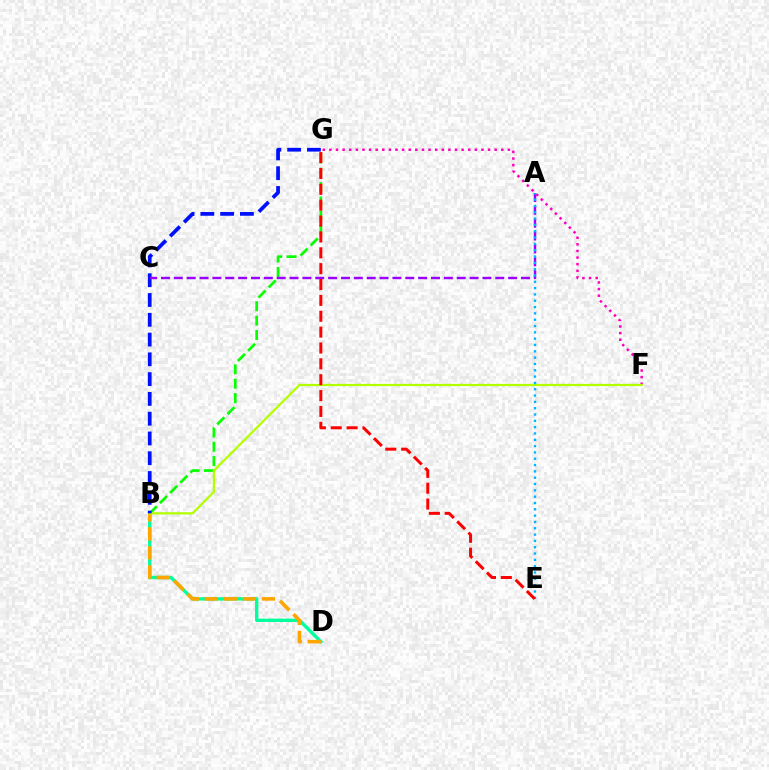{('B', 'D'): [{'color': '#00ff9d', 'line_style': 'solid', 'thickness': 2.42}, {'color': '#ffa500', 'line_style': 'dashed', 'thickness': 2.58}], ('F', 'G'): [{'color': '#ff00bd', 'line_style': 'dotted', 'thickness': 1.8}], ('B', 'G'): [{'color': '#08ff00', 'line_style': 'dashed', 'thickness': 1.95}, {'color': '#0010ff', 'line_style': 'dashed', 'thickness': 2.69}], ('B', 'F'): [{'color': '#b3ff00', 'line_style': 'solid', 'thickness': 1.62}], ('A', 'C'): [{'color': '#9b00ff', 'line_style': 'dashed', 'thickness': 1.75}], ('A', 'E'): [{'color': '#00b5ff', 'line_style': 'dotted', 'thickness': 1.72}], ('E', 'G'): [{'color': '#ff0000', 'line_style': 'dashed', 'thickness': 2.16}]}